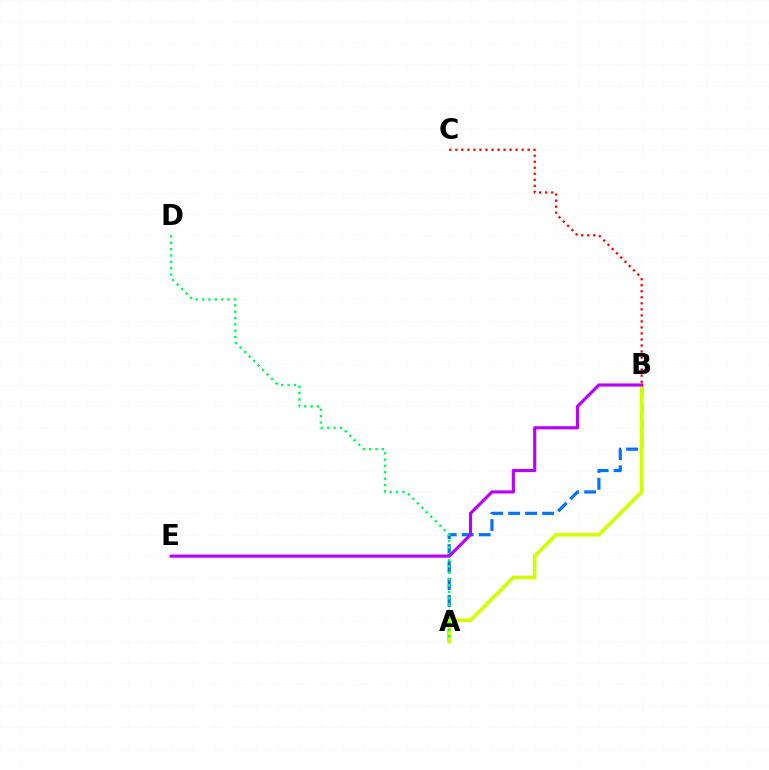{('A', 'B'): [{'color': '#0074ff', 'line_style': 'dashed', 'thickness': 2.3}, {'color': '#d1ff00', 'line_style': 'solid', 'thickness': 2.61}], ('A', 'D'): [{'color': '#00ff5c', 'line_style': 'dotted', 'thickness': 1.72}], ('B', 'E'): [{'color': '#b900ff', 'line_style': 'solid', 'thickness': 2.26}], ('B', 'C'): [{'color': '#ff0000', 'line_style': 'dotted', 'thickness': 1.64}]}